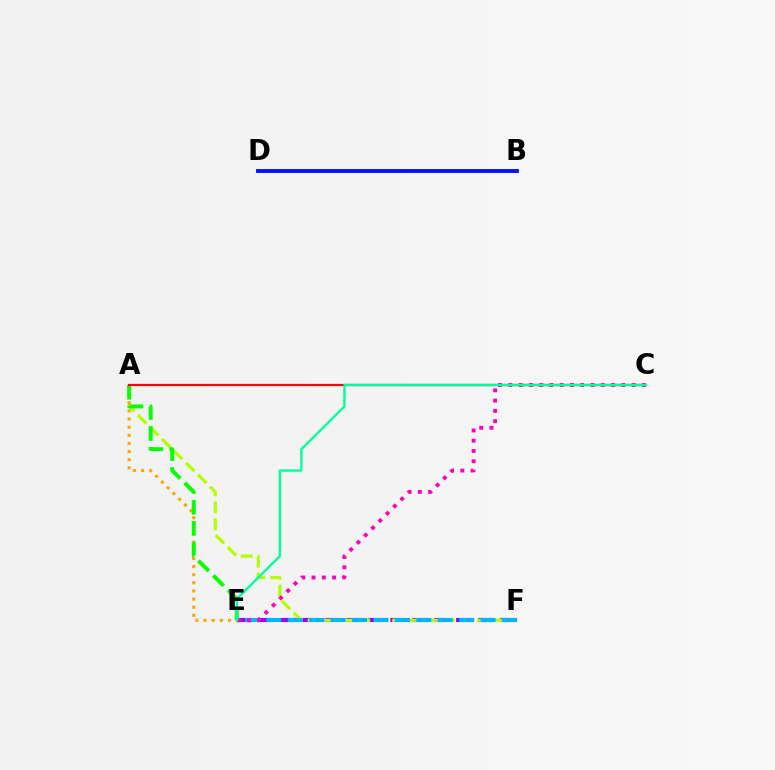{('E', 'F'): [{'color': '#9b00ff', 'line_style': 'dashed', 'thickness': 2.98}, {'color': '#00b5ff', 'line_style': 'dashed', 'thickness': 2.91}], ('A', 'F'): [{'color': '#b3ff00', 'line_style': 'dashed', 'thickness': 2.3}], ('A', 'E'): [{'color': '#ffa500', 'line_style': 'dotted', 'thickness': 2.21}, {'color': '#08ff00', 'line_style': 'dashed', 'thickness': 2.84}], ('C', 'E'): [{'color': '#ff00bd', 'line_style': 'dotted', 'thickness': 2.79}, {'color': '#00ff9d', 'line_style': 'solid', 'thickness': 1.69}], ('B', 'D'): [{'color': '#0010ff', 'line_style': 'solid', 'thickness': 2.78}], ('A', 'C'): [{'color': '#ff0000', 'line_style': 'solid', 'thickness': 1.61}]}